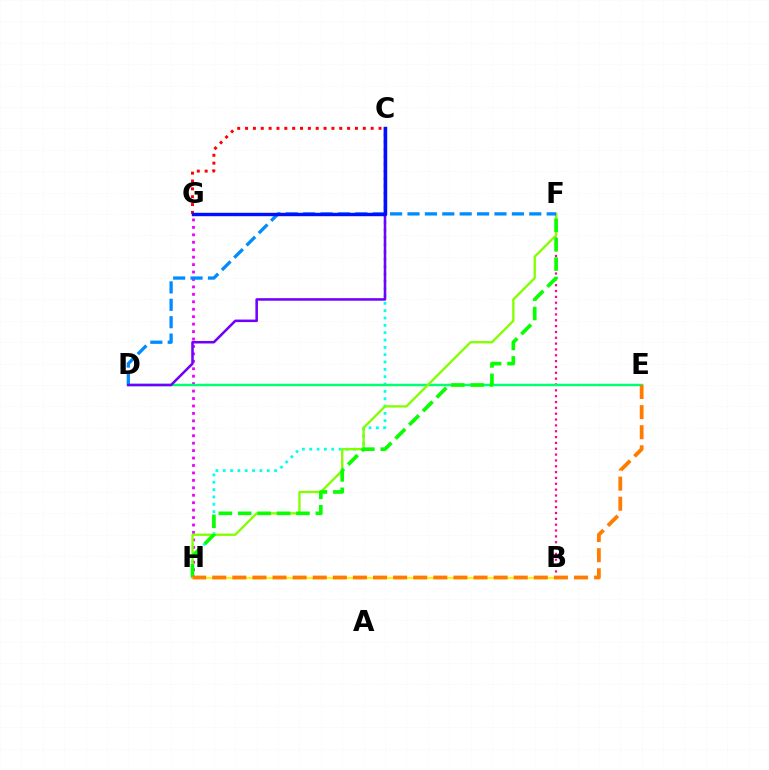{('C', 'H'): [{'color': '#00fff6', 'line_style': 'dotted', 'thickness': 1.99}], ('G', 'H'): [{'color': '#ee00ff', 'line_style': 'dotted', 'thickness': 2.02}], ('B', 'F'): [{'color': '#ff0094', 'line_style': 'dotted', 'thickness': 1.59}], ('D', 'E'): [{'color': '#00ff74', 'line_style': 'solid', 'thickness': 1.77}], ('F', 'H'): [{'color': '#84ff00', 'line_style': 'solid', 'thickness': 1.69}, {'color': '#08ff00', 'line_style': 'dashed', 'thickness': 2.64}], ('B', 'H'): [{'color': '#fcf500', 'line_style': 'solid', 'thickness': 1.52}], ('D', 'F'): [{'color': '#008cff', 'line_style': 'dashed', 'thickness': 2.36}], ('C', 'D'): [{'color': '#7200ff', 'line_style': 'solid', 'thickness': 1.84}], ('C', 'G'): [{'color': '#ff0000', 'line_style': 'dotted', 'thickness': 2.13}, {'color': '#0010ff', 'line_style': 'solid', 'thickness': 2.46}], ('E', 'H'): [{'color': '#ff7c00', 'line_style': 'dashed', 'thickness': 2.73}]}